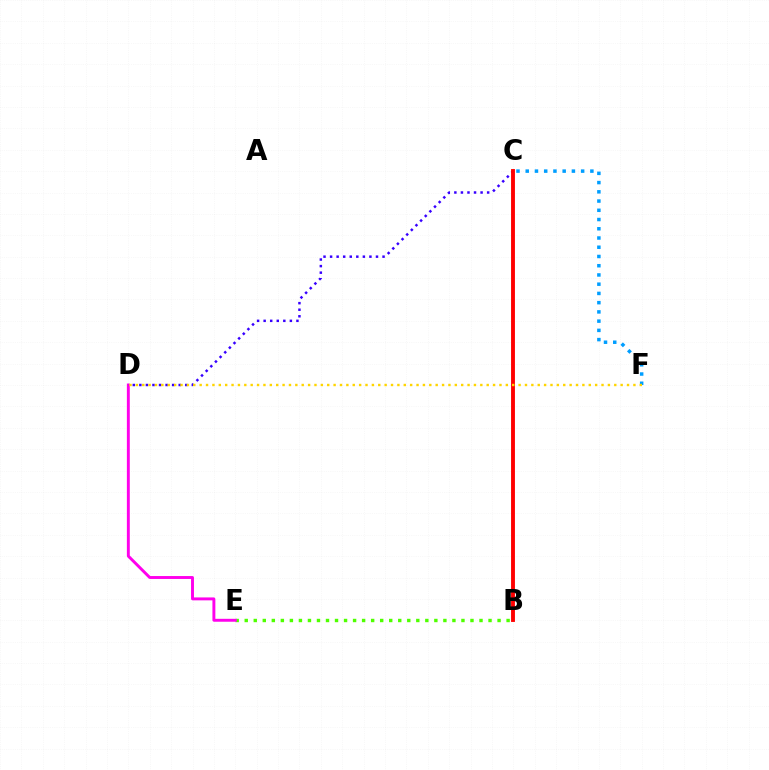{('B', 'E'): [{'color': '#4fff00', 'line_style': 'dotted', 'thickness': 2.45}], ('D', 'E'): [{'color': '#ff00ed', 'line_style': 'solid', 'thickness': 2.1}], ('B', 'C'): [{'color': '#00ff86', 'line_style': 'dotted', 'thickness': 1.57}, {'color': '#ff0000', 'line_style': 'solid', 'thickness': 2.79}], ('C', 'D'): [{'color': '#3700ff', 'line_style': 'dotted', 'thickness': 1.78}], ('C', 'F'): [{'color': '#009eff', 'line_style': 'dotted', 'thickness': 2.51}], ('D', 'F'): [{'color': '#ffd500', 'line_style': 'dotted', 'thickness': 1.73}]}